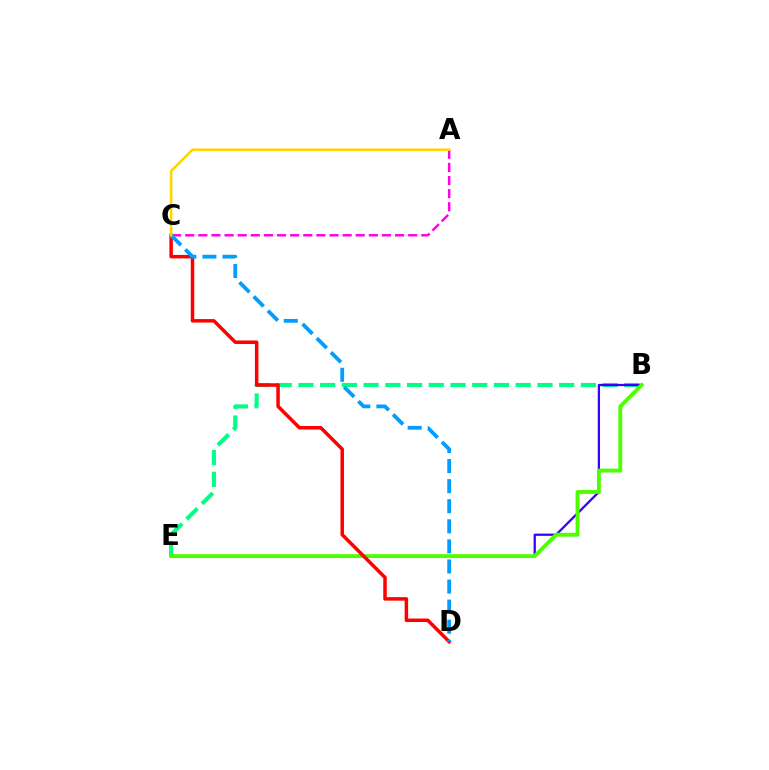{('B', 'E'): [{'color': '#00ff86', 'line_style': 'dashed', 'thickness': 2.95}, {'color': '#3700ff', 'line_style': 'solid', 'thickness': 1.63}, {'color': '#4fff00', 'line_style': 'solid', 'thickness': 2.78}], ('A', 'C'): [{'color': '#ff00ed', 'line_style': 'dashed', 'thickness': 1.78}, {'color': '#ffd500', 'line_style': 'solid', 'thickness': 1.81}], ('C', 'D'): [{'color': '#ff0000', 'line_style': 'solid', 'thickness': 2.52}, {'color': '#009eff', 'line_style': 'dashed', 'thickness': 2.73}]}